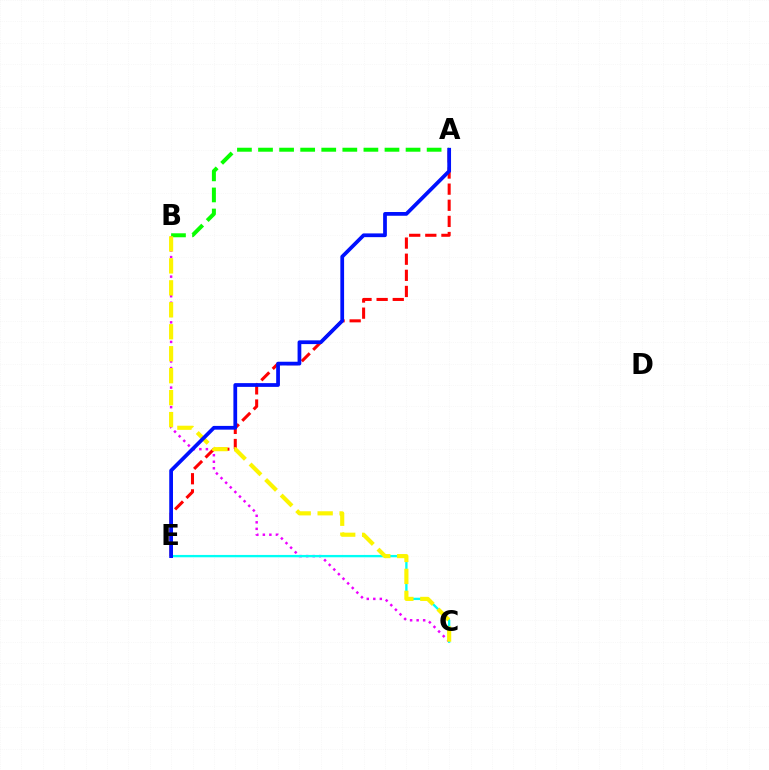{('A', 'E'): [{'color': '#ff0000', 'line_style': 'dashed', 'thickness': 2.19}, {'color': '#0010ff', 'line_style': 'solid', 'thickness': 2.7}], ('A', 'B'): [{'color': '#08ff00', 'line_style': 'dashed', 'thickness': 2.86}], ('B', 'C'): [{'color': '#ee00ff', 'line_style': 'dotted', 'thickness': 1.77}, {'color': '#fcf500', 'line_style': 'dashed', 'thickness': 2.98}], ('C', 'E'): [{'color': '#00fff6', 'line_style': 'solid', 'thickness': 1.68}]}